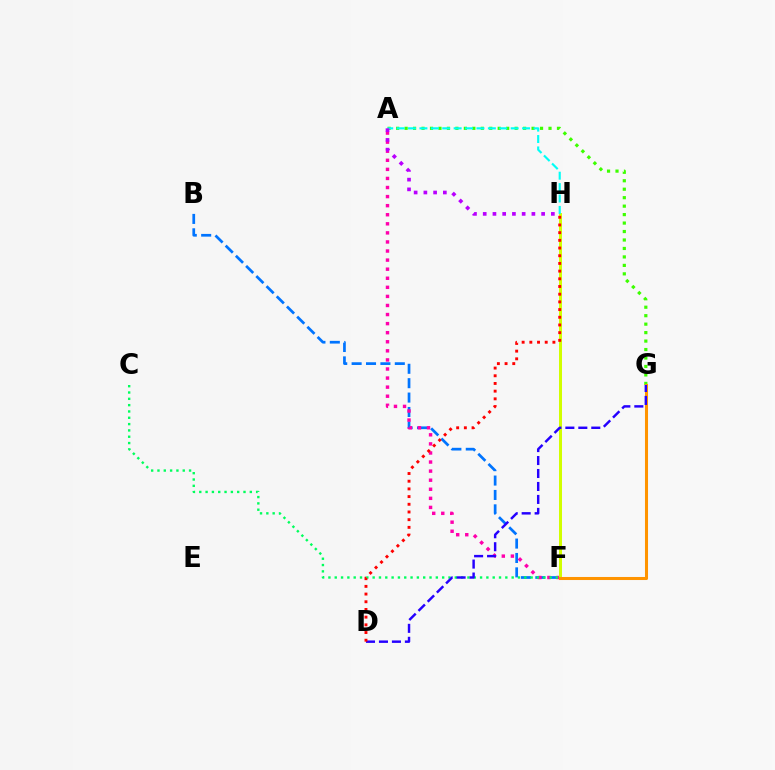{('B', 'F'): [{'color': '#0074ff', 'line_style': 'dashed', 'thickness': 1.96}], ('A', 'G'): [{'color': '#3dff00', 'line_style': 'dotted', 'thickness': 2.3}], ('A', 'F'): [{'color': '#ff00ac', 'line_style': 'dotted', 'thickness': 2.47}], ('F', 'H'): [{'color': '#d1ff00', 'line_style': 'solid', 'thickness': 2.16}], ('A', 'H'): [{'color': '#00fff6', 'line_style': 'dashed', 'thickness': 1.55}, {'color': '#b900ff', 'line_style': 'dotted', 'thickness': 2.65}], ('C', 'F'): [{'color': '#00ff5c', 'line_style': 'dotted', 'thickness': 1.72}], ('F', 'G'): [{'color': '#ff9400', 'line_style': 'solid', 'thickness': 2.2}], ('D', 'G'): [{'color': '#2500ff', 'line_style': 'dashed', 'thickness': 1.76}], ('D', 'H'): [{'color': '#ff0000', 'line_style': 'dotted', 'thickness': 2.09}]}